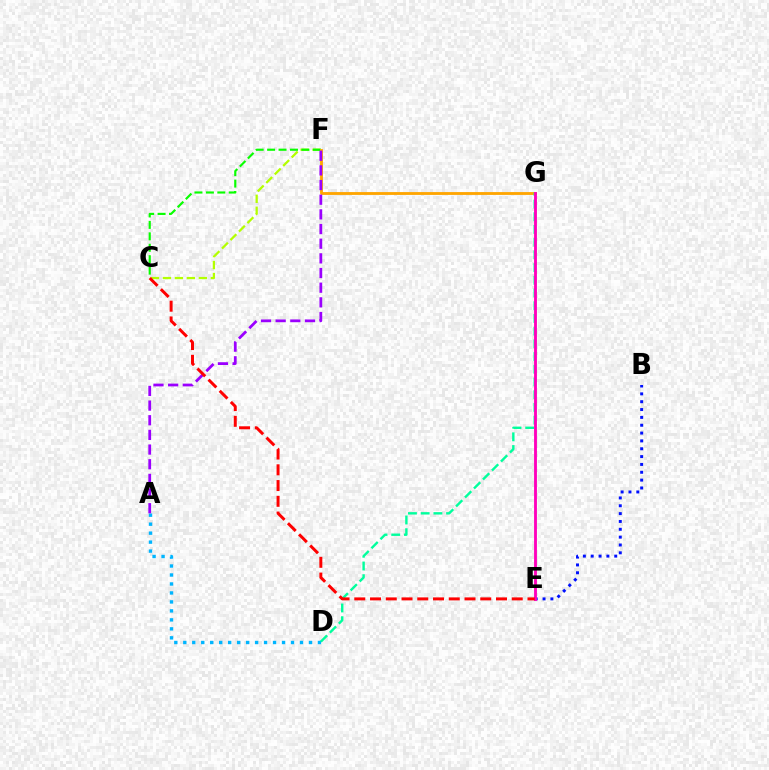{('C', 'F'): [{'color': '#b3ff00', 'line_style': 'dashed', 'thickness': 1.63}, {'color': '#08ff00', 'line_style': 'dashed', 'thickness': 1.55}], ('B', 'E'): [{'color': '#0010ff', 'line_style': 'dotted', 'thickness': 2.13}], ('A', 'D'): [{'color': '#00b5ff', 'line_style': 'dotted', 'thickness': 2.44}], ('F', 'G'): [{'color': '#ffa500', 'line_style': 'solid', 'thickness': 2.04}], ('A', 'F'): [{'color': '#9b00ff', 'line_style': 'dashed', 'thickness': 1.99}], ('D', 'G'): [{'color': '#00ff9d', 'line_style': 'dashed', 'thickness': 1.73}], ('E', 'G'): [{'color': '#ff00bd', 'line_style': 'solid', 'thickness': 2.06}], ('C', 'E'): [{'color': '#ff0000', 'line_style': 'dashed', 'thickness': 2.14}]}